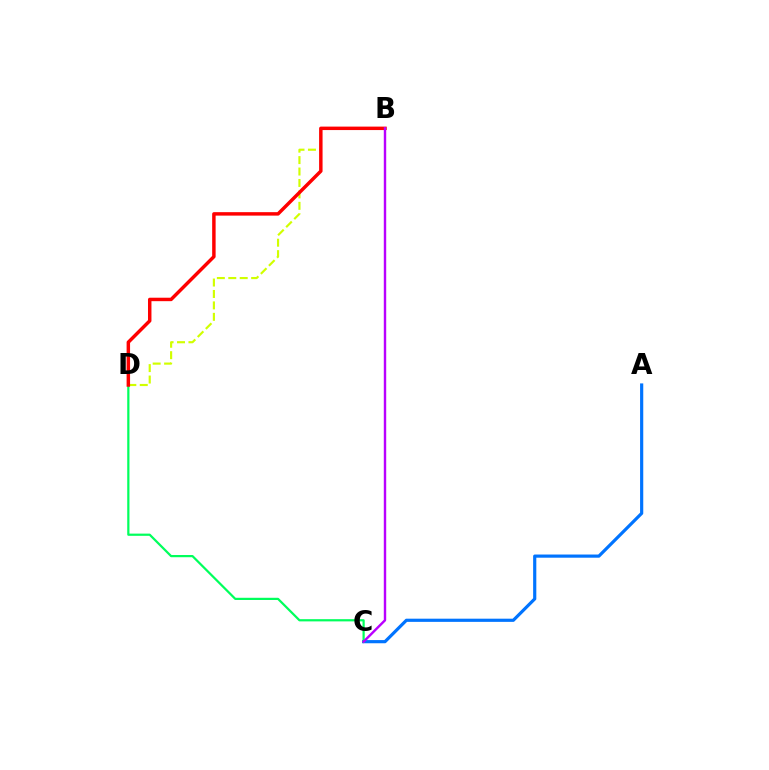{('B', 'D'): [{'color': '#d1ff00', 'line_style': 'dashed', 'thickness': 1.55}, {'color': '#ff0000', 'line_style': 'solid', 'thickness': 2.49}], ('A', 'C'): [{'color': '#0074ff', 'line_style': 'solid', 'thickness': 2.29}], ('C', 'D'): [{'color': '#00ff5c', 'line_style': 'solid', 'thickness': 1.59}], ('B', 'C'): [{'color': '#b900ff', 'line_style': 'solid', 'thickness': 1.74}]}